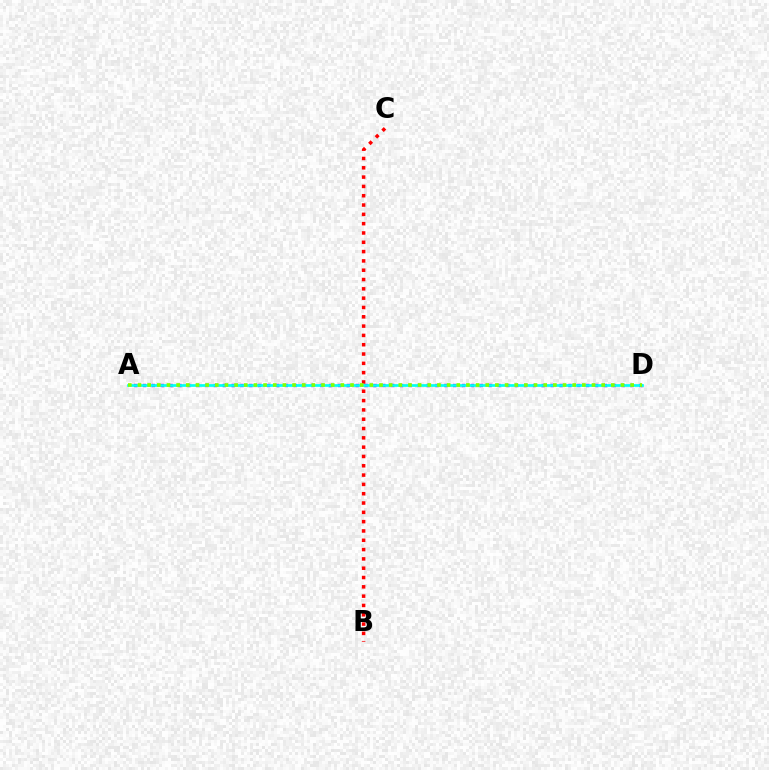{('B', 'C'): [{'color': '#ff0000', 'line_style': 'dotted', 'thickness': 2.53}], ('A', 'D'): [{'color': '#7200ff', 'line_style': 'dotted', 'thickness': 2.41}, {'color': '#00fff6', 'line_style': 'solid', 'thickness': 1.94}, {'color': '#84ff00', 'line_style': 'dotted', 'thickness': 2.62}]}